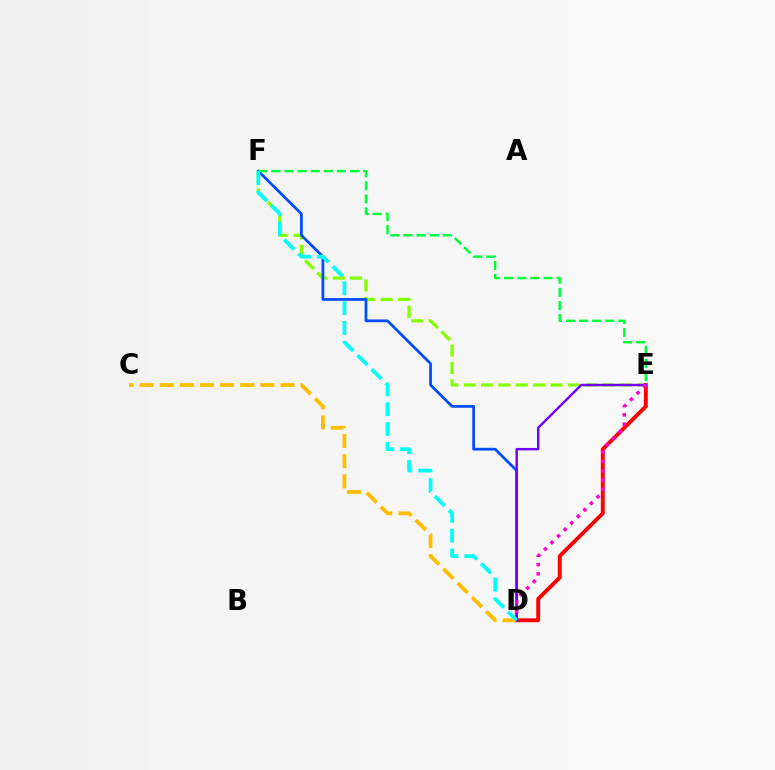{('E', 'F'): [{'color': '#84ff00', 'line_style': 'dashed', 'thickness': 2.36}, {'color': '#00ff39', 'line_style': 'dashed', 'thickness': 1.78}], ('D', 'E'): [{'color': '#ff0000', 'line_style': 'solid', 'thickness': 2.81}, {'color': '#7200ff', 'line_style': 'solid', 'thickness': 1.75}, {'color': '#ff00cf', 'line_style': 'dotted', 'thickness': 2.52}], ('D', 'F'): [{'color': '#004bff', 'line_style': 'solid', 'thickness': 1.97}, {'color': '#00fff6', 'line_style': 'dashed', 'thickness': 2.69}], ('C', 'D'): [{'color': '#ffbd00', 'line_style': 'dashed', 'thickness': 2.73}]}